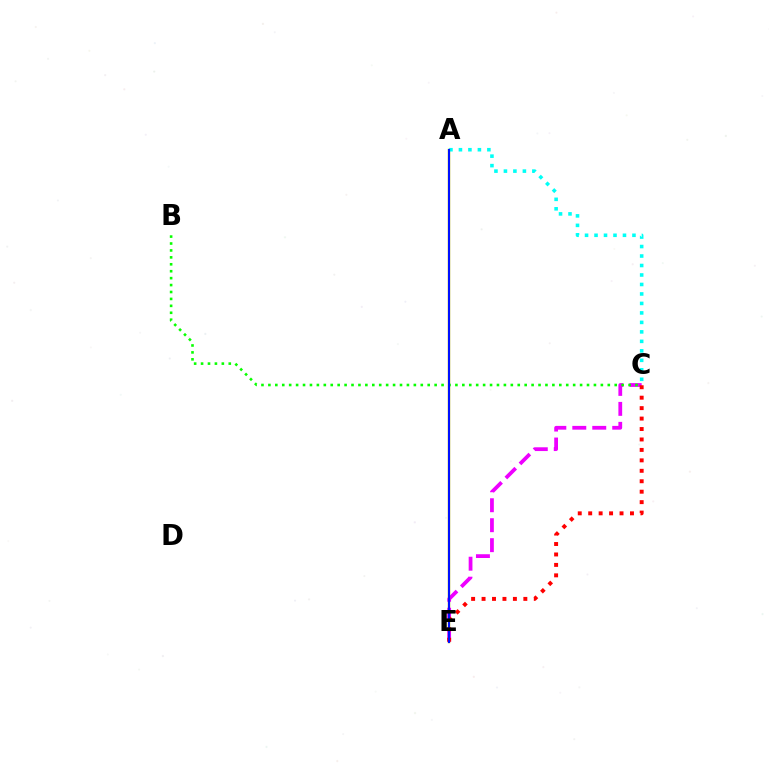{('A', 'E'): [{'color': '#fcf500', 'line_style': 'solid', 'thickness': 1.77}, {'color': '#0010ff', 'line_style': 'solid', 'thickness': 1.55}], ('C', 'E'): [{'color': '#ee00ff', 'line_style': 'dashed', 'thickness': 2.71}, {'color': '#ff0000', 'line_style': 'dotted', 'thickness': 2.84}], ('B', 'C'): [{'color': '#08ff00', 'line_style': 'dotted', 'thickness': 1.88}], ('A', 'C'): [{'color': '#00fff6', 'line_style': 'dotted', 'thickness': 2.58}]}